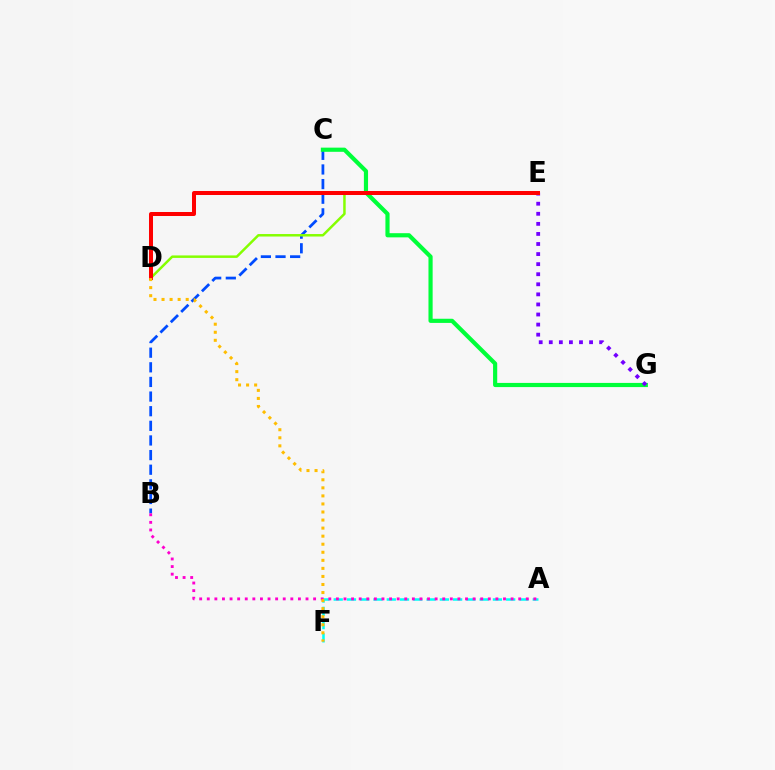{('B', 'C'): [{'color': '#004bff', 'line_style': 'dashed', 'thickness': 1.99}], ('C', 'G'): [{'color': '#00ff39', 'line_style': 'solid', 'thickness': 3.0}], ('D', 'E'): [{'color': '#84ff00', 'line_style': 'solid', 'thickness': 1.79}, {'color': '#ff0000', 'line_style': 'solid', 'thickness': 2.88}], ('A', 'F'): [{'color': '#00fff6', 'line_style': 'dashed', 'thickness': 1.8}], ('A', 'B'): [{'color': '#ff00cf', 'line_style': 'dotted', 'thickness': 2.06}], ('E', 'G'): [{'color': '#7200ff', 'line_style': 'dotted', 'thickness': 2.74}], ('D', 'F'): [{'color': '#ffbd00', 'line_style': 'dotted', 'thickness': 2.19}]}